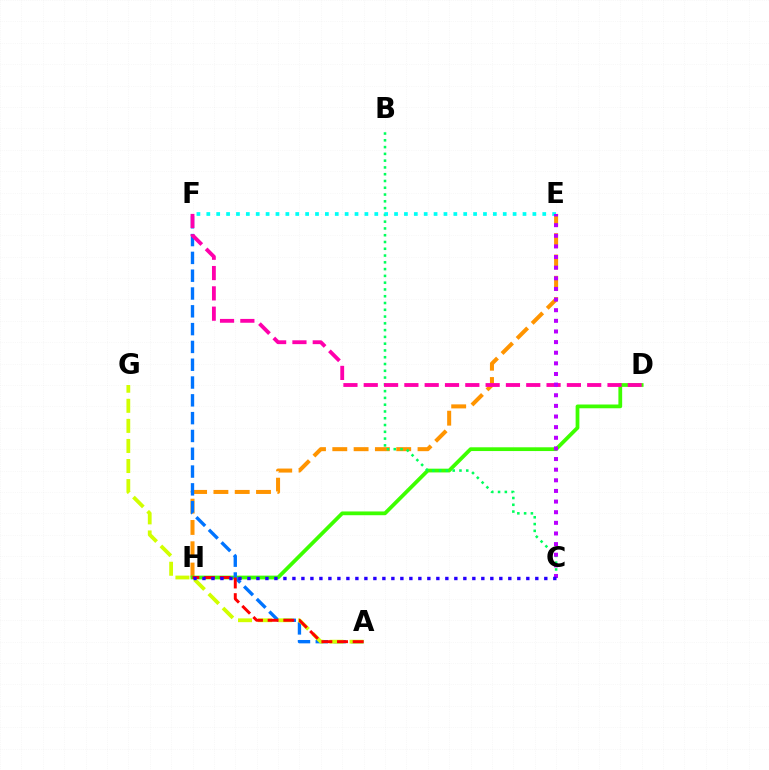{('E', 'H'): [{'color': '#ff9400', 'line_style': 'dashed', 'thickness': 2.89}], ('D', 'H'): [{'color': '#3dff00', 'line_style': 'solid', 'thickness': 2.71}], ('B', 'C'): [{'color': '#00ff5c', 'line_style': 'dotted', 'thickness': 1.84}], ('A', 'F'): [{'color': '#0074ff', 'line_style': 'dashed', 'thickness': 2.42}], ('A', 'G'): [{'color': '#d1ff00', 'line_style': 'dashed', 'thickness': 2.73}], ('E', 'F'): [{'color': '#00fff6', 'line_style': 'dotted', 'thickness': 2.68}], ('D', 'F'): [{'color': '#ff00ac', 'line_style': 'dashed', 'thickness': 2.76}], ('C', 'E'): [{'color': '#b900ff', 'line_style': 'dotted', 'thickness': 2.89}], ('A', 'H'): [{'color': '#ff0000', 'line_style': 'dashed', 'thickness': 2.13}], ('C', 'H'): [{'color': '#2500ff', 'line_style': 'dotted', 'thickness': 2.44}]}